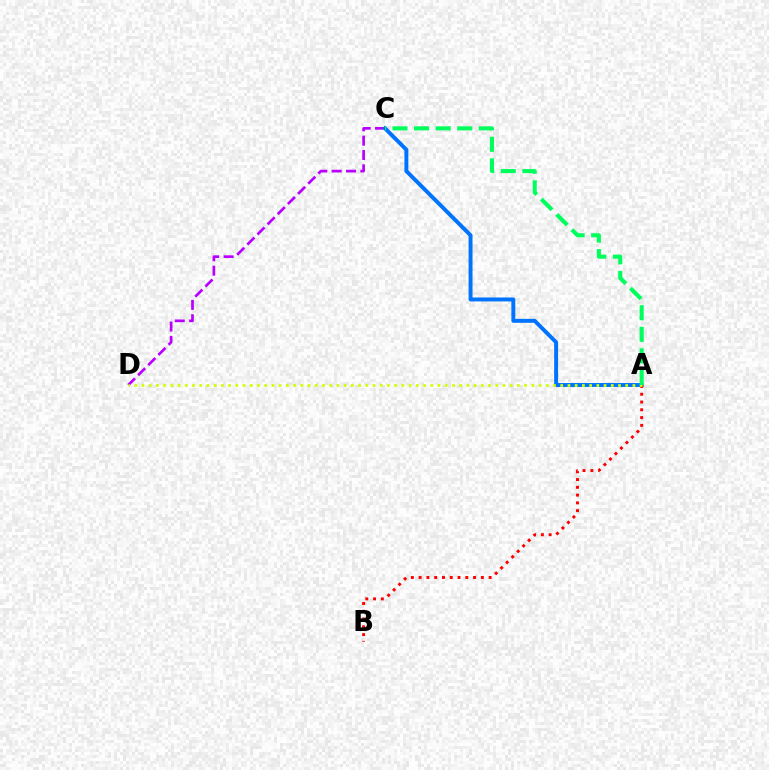{('C', 'D'): [{'color': '#b900ff', 'line_style': 'dashed', 'thickness': 1.95}], ('A', 'C'): [{'color': '#0074ff', 'line_style': 'solid', 'thickness': 2.84}, {'color': '#00ff5c', 'line_style': 'dashed', 'thickness': 2.93}], ('A', 'B'): [{'color': '#ff0000', 'line_style': 'dotted', 'thickness': 2.11}], ('A', 'D'): [{'color': '#d1ff00', 'line_style': 'dotted', 'thickness': 1.96}]}